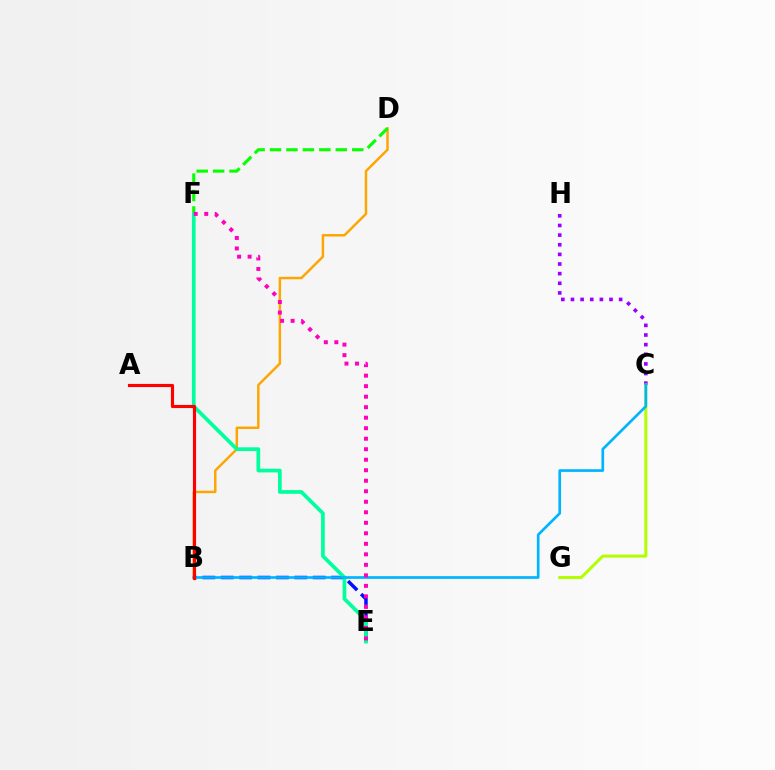{('B', 'D'): [{'color': '#ffa500', 'line_style': 'solid', 'thickness': 1.77}], ('B', 'E'): [{'color': '#0010ff', 'line_style': 'dashed', 'thickness': 2.5}], ('D', 'F'): [{'color': '#08ff00', 'line_style': 'dashed', 'thickness': 2.23}], ('E', 'F'): [{'color': '#00ff9d', 'line_style': 'solid', 'thickness': 2.67}, {'color': '#ff00bd', 'line_style': 'dotted', 'thickness': 2.86}], ('C', 'H'): [{'color': '#9b00ff', 'line_style': 'dotted', 'thickness': 2.62}], ('C', 'G'): [{'color': '#b3ff00', 'line_style': 'solid', 'thickness': 2.17}], ('B', 'C'): [{'color': '#00b5ff', 'line_style': 'solid', 'thickness': 1.93}], ('A', 'B'): [{'color': '#ff0000', 'line_style': 'solid', 'thickness': 2.27}]}